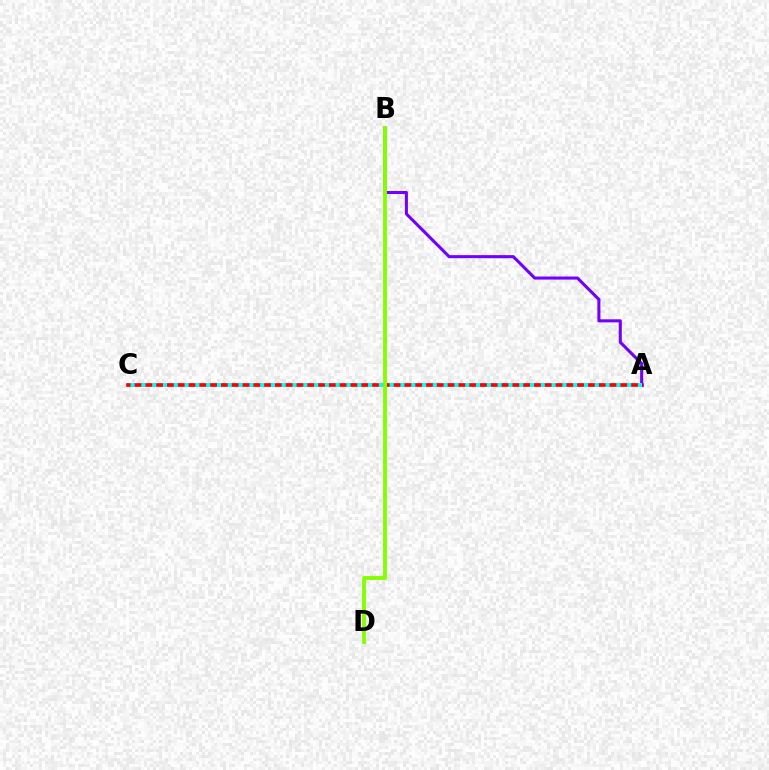{('A', 'C'): [{'color': '#ff0000', 'line_style': 'solid', 'thickness': 2.68}, {'color': '#00fff6', 'line_style': 'dotted', 'thickness': 2.93}], ('A', 'B'): [{'color': '#7200ff', 'line_style': 'solid', 'thickness': 2.21}], ('B', 'D'): [{'color': '#84ff00', 'line_style': 'solid', 'thickness': 2.77}]}